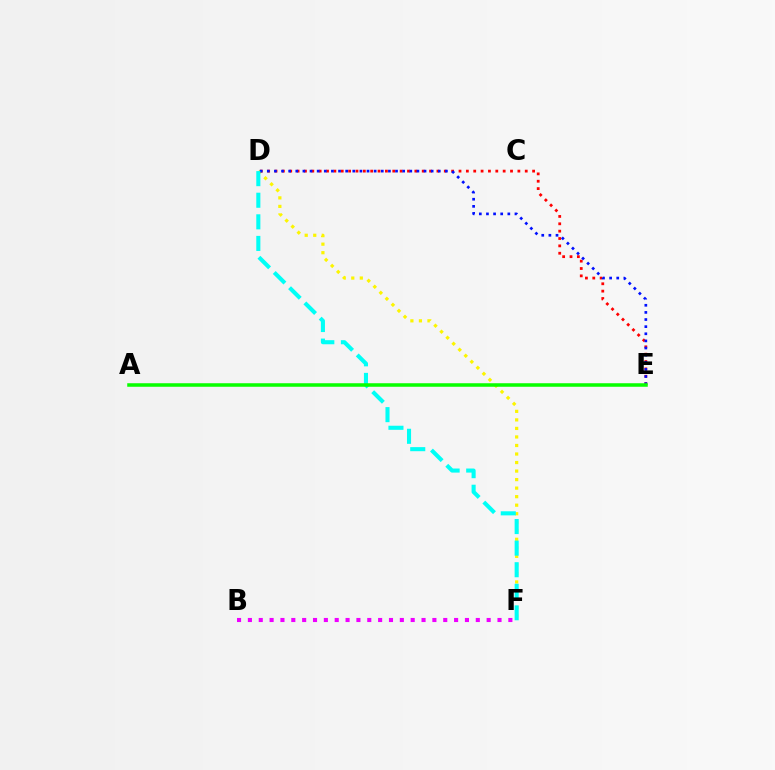{('D', 'F'): [{'color': '#fcf500', 'line_style': 'dotted', 'thickness': 2.32}, {'color': '#00fff6', 'line_style': 'dashed', 'thickness': 2.93}], ('B', 'F'): [{'color': '#ee00ff', 'line_style': 'dotted', 'thickness': 2.95}], ('D', 'E'): [{'color': '#ff0000', 'line_style': 'dotted', 'thickness': 2.0}, {'color': '#0010ff', 'line_style': 'dotted', 'thickness': 1.94}], ('A', 'E'): [{'color': '#08ff00', 'line_style': 'solid', 'thickness': 2.54}]}